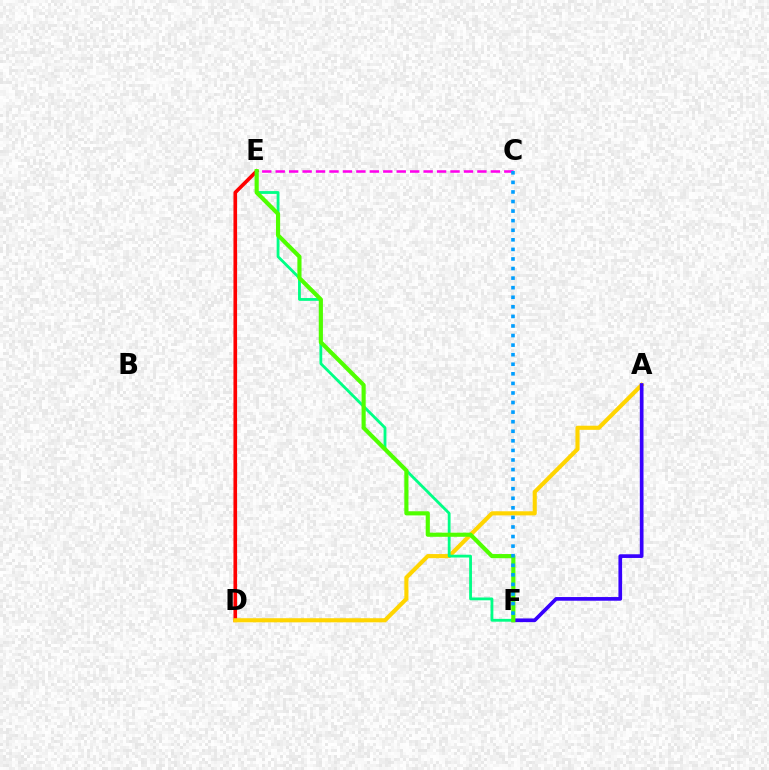{('C', 'E'): [{'color': '#ff00ed', 'line_style': 'dashed', 'thickness': 1.83}], ('D', 'E'): [{'color': '#ff0000', 'line_style': 'solid', 'thickness': 2.62}], ('A', 'D'): [{'color': '#ffd500', 'line_style': 'solid', 'thickness': 2.96}], ('A', 'F'): [{'color': '#3700ff', 'line_style': 'solid', 'thickness': 2.65}], ('E', 'F'): [{'color': '#00ff86', 'line_style': 'solid', 'thickness': 2.02}, {'color': '#4fff00', 'line_style': 'solid', 'thickness': 2.98}], ('C', 'F'): [{'color': '#009eff', 'line_style': 'dotted', 'thickness': 2.6}]}